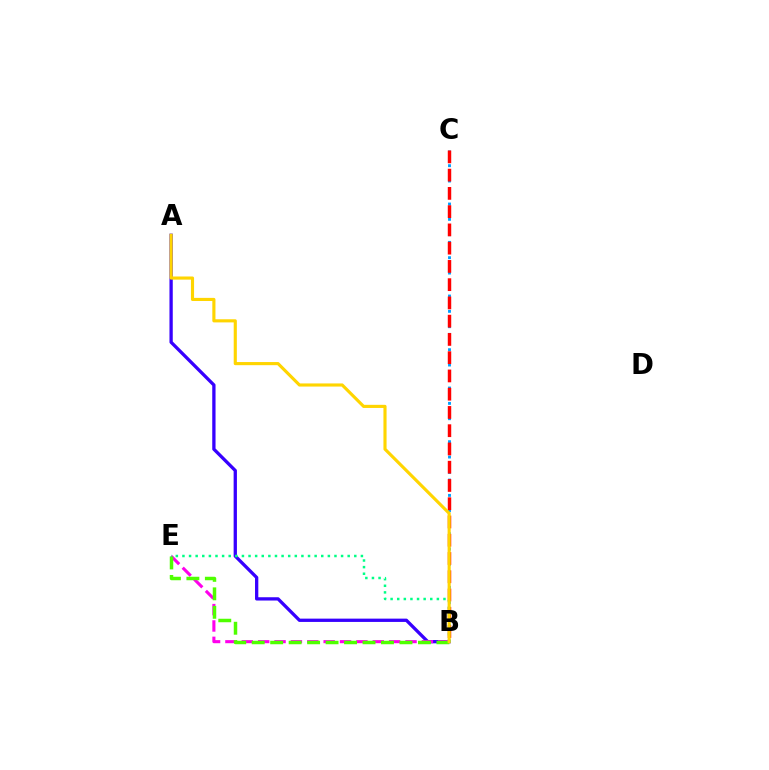{('A', 'B'): [{'color': '#3700ff', 'line_style': 'solid', 'thickness': 2.37}, {'color': '#ffd500', 'line_style': 'solid', 'thickness': 2.25}], ('B', 'C'): [{'color': '#009eff', 'line_style': 'dotted', 'thickness': 2.08}, {'color': '#ff0000', 'line_style': 'dashed', 'thickness': 2.48}], ('B', 'E'): [{'color': '#ff00ed', 'line_style': 'dashed', 'thickness': 2.22}, {'color': '#4fff00', 'line_style': 'dashed', 'thickness': 2.51}, {'color': '#00ff86', 'line_style': 'dotted', 'thickness': 1.8}]}